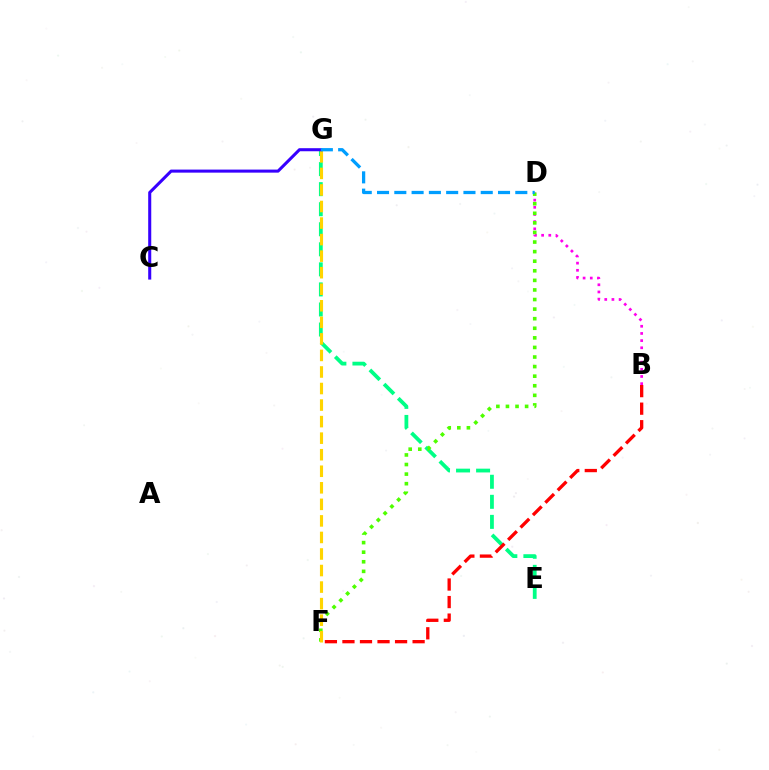{('B', 'D'): [{'color': '#ff00ed', 'line_style': 'dotted', 'thickness': 1.95}], ('E', 'G'): [{'color': '#00ff86', 'line_style': 'dashed', 'thickness': 2.72}], ('D', 'F'): [{'color': '#4fff00', 'line_style': 'dotted', 'thickness': 2.6}], ('F', 'G'): [{'color': '#ffd500', 'line_style': 'dashed', 'thickness': 2.25}], ('C', 'G'): [{'color': '#3700ff', 'line_style': 'solid', 'thickness': 2.2}], ('B', 'F'): [{'color': '#ff0000', 'line_style': 'dashed', 'thickness': 2.38}], ('D', 'G'): [{'color': '#009eff', 'line_style': 'dashed', 'thickness': 2.35}]}